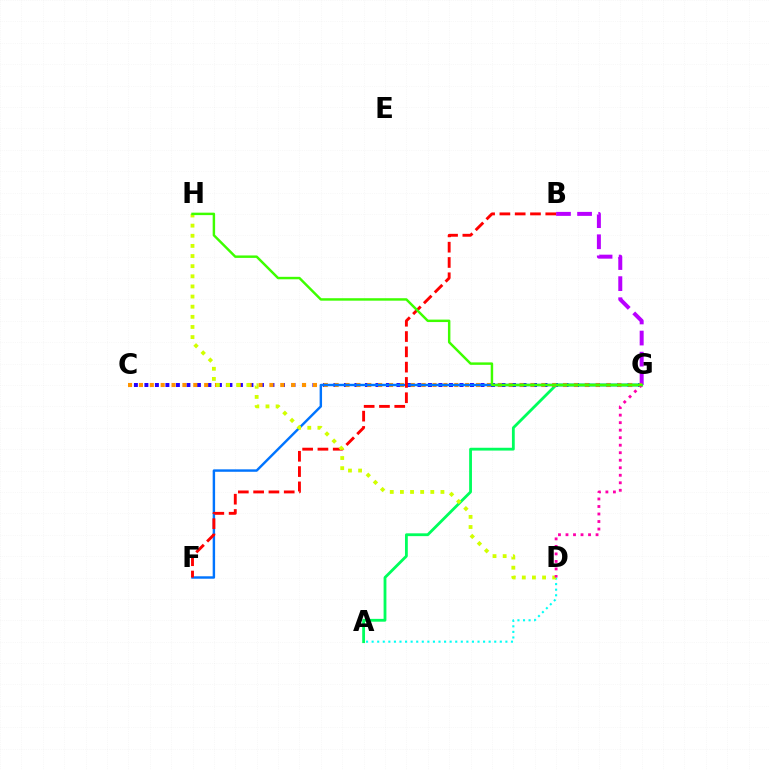{('C', 'G'): [{'color': '#2500ff', 'line_style': 'dotted', 'thickness': 2.85}, {'color': '#ff9400', 'line_style': 'dotted', 'thickness': 2.95}], ('A', 'D'): [{'color': '#00fff6', 'line_style': 'dotted', 'thickness': 1.51}], ('A', 'G'): [{'color': '#00ff5c', 'line_style': 'solid', 'thickness': 2.02}], ('B', 'G'): [{'color': '#b900ff', 'line_style': 'dashed', 'thickness': 2.87}], ('F', 'G'): [{'color': '#0074ff', 'line_style': 'solid', 'thickness': 1.75}], ('B', 'F'): [{'color': '#ff0000', 'line_style': 'dashed', 'thickness': 2.08}], ('D', 'H'): [{'color': '#d1ff00', 'line_style': 'dotted', 'thickness': 2.75}], ('D', 'G'): [{'color': '#ff00ac', 'line_style': 'dotted', 'thickness': 2.04}], ('G', 'H'): [{'color': '#3dff00', 'line_style': 'solid', 'thickness': 1.77}]}